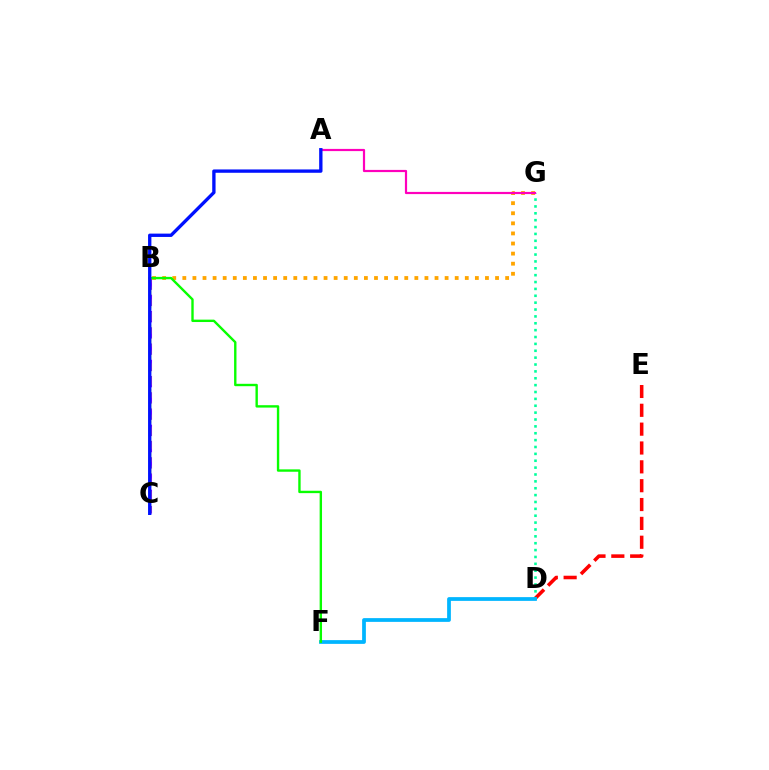{('D', 'E'): [{'color': '#ff0000', 'line_style': 'dashed', 'thickness': 2.56}], ('B', 'G'): [{'color': '#ffa500', 'line_style': 'dotted', 'thickness': 2.74}], ('D', 'G'): [{'color': '#00ff9d', 'line_style': 'dotted', 'thickness': 1.87}], ('B', 'C'): [{'color': '#9b00ff', 'line_style': 'dashed', 'thickness': 2.21}, {'color': '#b3ff00', 'line_style': 'dashed', 'thickness': 1.74}], ('D', 'F'): [{'color': '#00b5ff', 'line_style': 'solid', 'thickness': 2.7}], ('B', 'F'): [{'color': '#08ff00', 'line_style': 'solid', 'thickness': 1.72}], ('A', 'G'): [{'color': '#ff00bd', 'line_style': 'solid', 'thickness': 1.58}], ('A', 'C'): [{'color': '#0010ff', 'line_style': 'solid', 'thickness': 2.4}]}